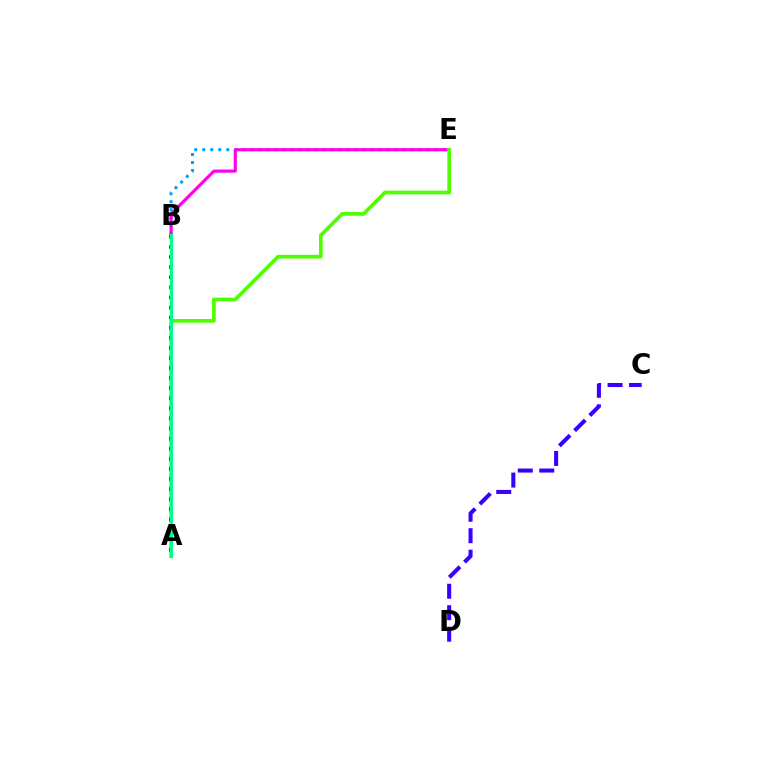{('B', 'E'): [{'color': '#009eff', 'line_style': 'dotted', 'thickness': 2.18}, {'color': '#ff00ed', 'line_style': 'solid', 'thickness': 2.24}], ('C', 'D'): [{'color': '#3700ff', 'line_style': 'dashed', 'thickness': 2.92}], ('A', 'E'): [{'color': '#4fff00', 'line_style': 'solid', 'thickness': 2.66}], ('A', 'B'): [{'color': '#ff0000', 'line_style': 'dotted', 'thickness': 2.74}, {'color': '#ffd500', 'line_style': 'dotted', 'thickness': 1.85}, {'color': '#00ff86', 'line_style': 'solid', 'thickness': 2.19}]}